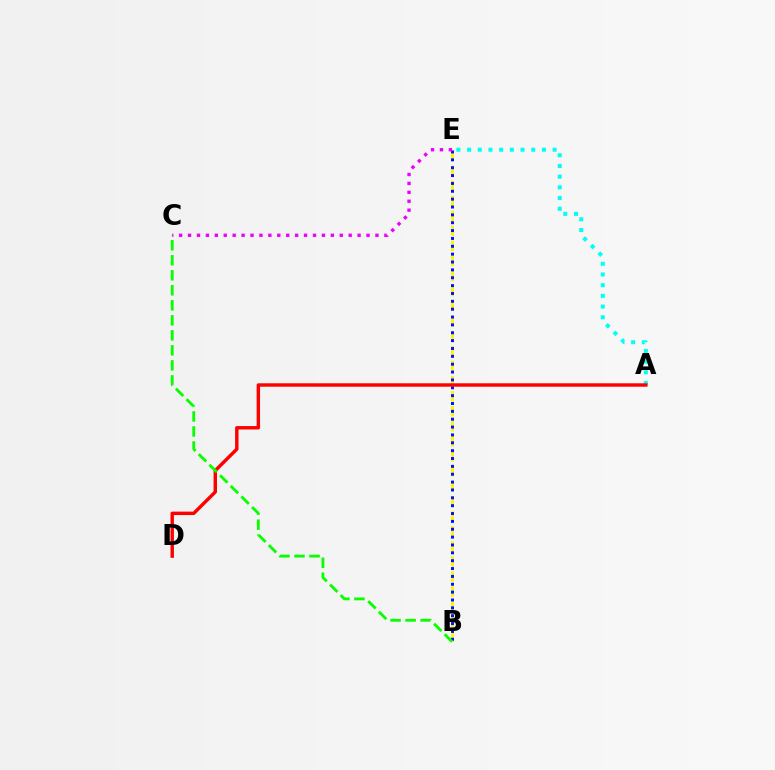{('B', 'E'): [{'color': '#fcf500', 'line_style': 'dashed', 'thickness': 2.04}, {'color': '#0010ff', 'line_style': 'dotted', 'thickness': 2.14}], ('A', 'E'): [{'color': '#00fff6', 'line_style': 'dotted', 'thickness': 2.9}], ('A', 'D'): [{'color': '#ff0000', 'line_style': 'solid', 'thickness': 2.46}], ('B', 'C'): [{'color': '#08ff00', 'line_style': 'dashed', 'thickness': 2.04}], ('C', 'E'): [{'color': '#ee00ff', 'line_style': 'dotted', 'thickness': 2.42}]}